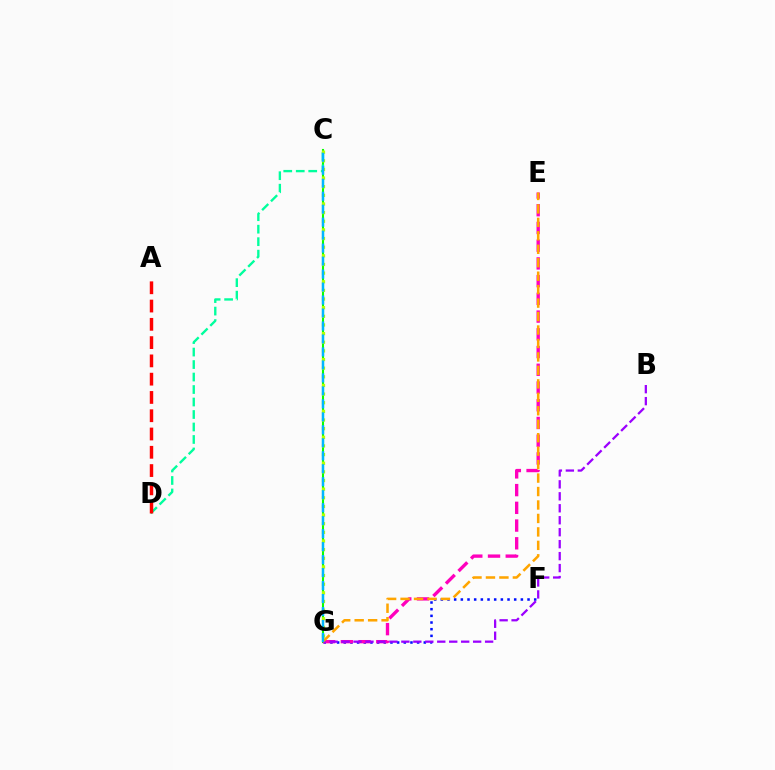{('C', 'G'): [{'color': '#08ff00', 'line_style': 'solid', 'thickness': 1.51}, {'color': '#b3ff00', 'line_style': 'dotted', 'thickness': 2.35}, {'color': '#00b5ff', 'line_style': 'dashed', 'thickness': 1.76}], ('F', 'G'): [{'color': '#0010ff', 'line_style': 'dotted', 'thickness': 1.81}], ('E', 'G'): [{'color': '#ff00bd', 'line_style': 'dashed', 'thickness': 2.41}, {'color': '#ffa500', 'line_style': 'dashed', 'thickness': 1.83}], ('B', 'G'): [{'color': '#9b00ff', 'line_style': 'dashed', 'thickness': 1.63}], ('C', 'D'): [{'color': '#00ff9d', 'line_style': 'dashed', 'thickness': 1.7}], ('A', 'D'): [{'color': '#ff0000', 'line_style': 'dashed', 'thickness': 2.48}]}